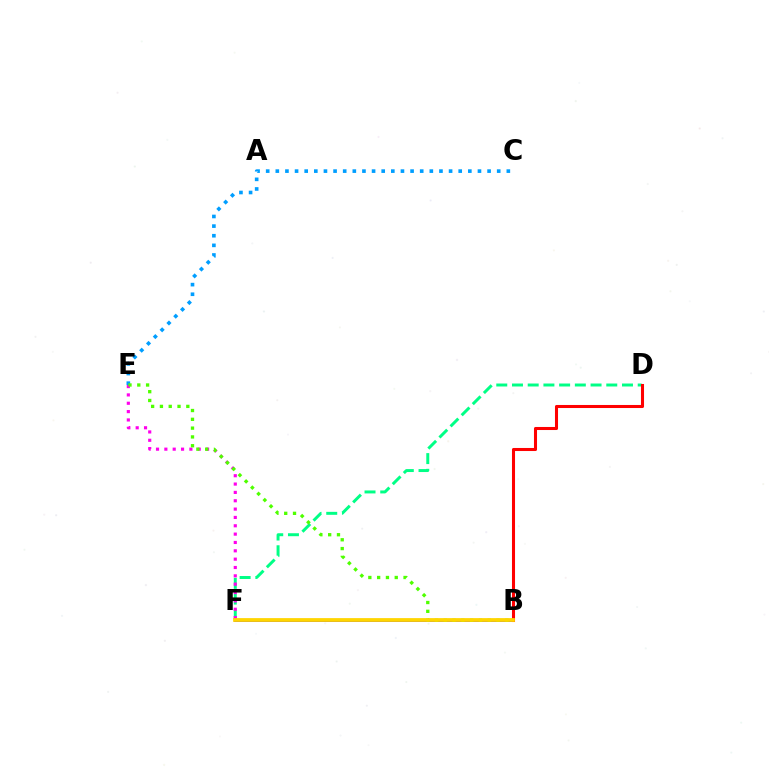{('D', 'F'): [{'color': '#00ff86', 'line_style': 'dashed', 'thickness': 2.13}], ('E', 'F'): [{'color': '#ff00ed', 'line_style': 'dotted', 'thickness': 2.27}], ('C', 'E'): [{'color': '#009eff', 'line_style': 'dotted', 'thickness': 2.62}], ('B', 'F'): [{'color': '#3700ff', 'line_style': 'solid', 'thickness': 2.04}, {'color': '#ffd500', 'line_style': 'solid', 'thickness': 2.71}], ('B', 'E'): [{'color': '#4fff00', 'line_style': 'dotted', 'thickness': 2.39}], ('B', 'D'): [{'color': '#ff0000', 'line_style': 'solid', 'thickness': 2.2}]}